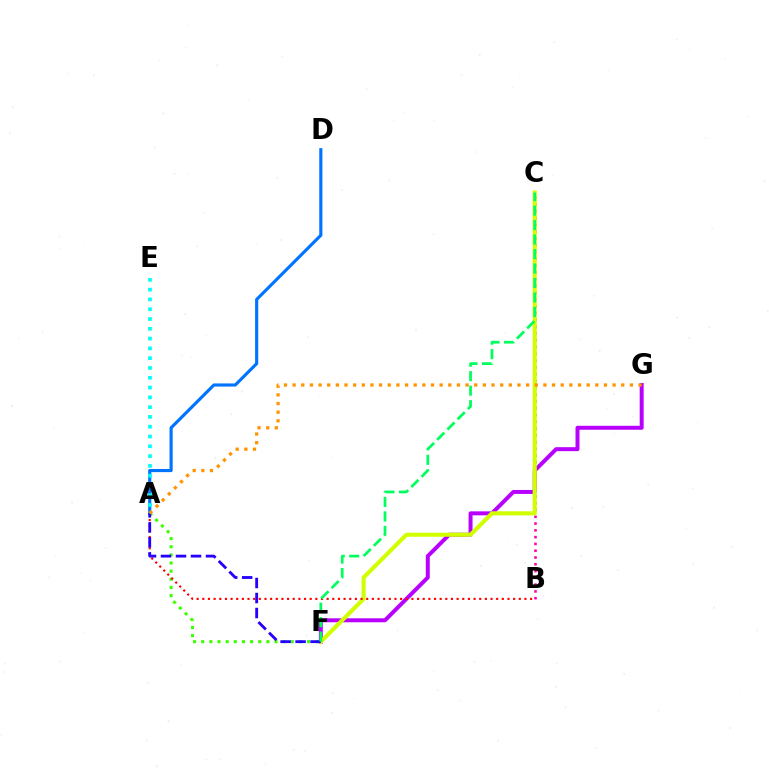{('F', 'G'): [{'color': '#b900ff', 'line_style': 'solid', 'thickness': 2.86}], ('A', 'F'): [{'color': '#3dff00', 'line_style': 'dotted', 'thickness': 2.21}, {'color': '#2500ff', 'line_style': 'dashed', 'thickness': 2.04}], ('B', 'C'): [{'color': '#ff00ac', 'line_style': 'dotted', 'thickness': 1.84}], ('C', 'F'): [{'color': '#d1ff00', 'line_style': 'solid', 'thickness': 2.96}, {'color': '#00ff5c', 'line_style': 'dashed', 'thickness': 1.97}], ('A', 'B'): [{'color': '#ff0000', 'line_style': 'dotted', 'thickness': 1.54}], ('A', 'D'): [{'color': '#0074ff', 'line_style': 'solid', 'thickness': 2.26}], ('A', 'E'): [{'color': '#00fff6', 'line_style': 'dotted', 'thickness': 2.66}], ('A', 'G'): [{'color': '#ff9400', 'line_style': 'dotted', 'thickness': 2.35}]}